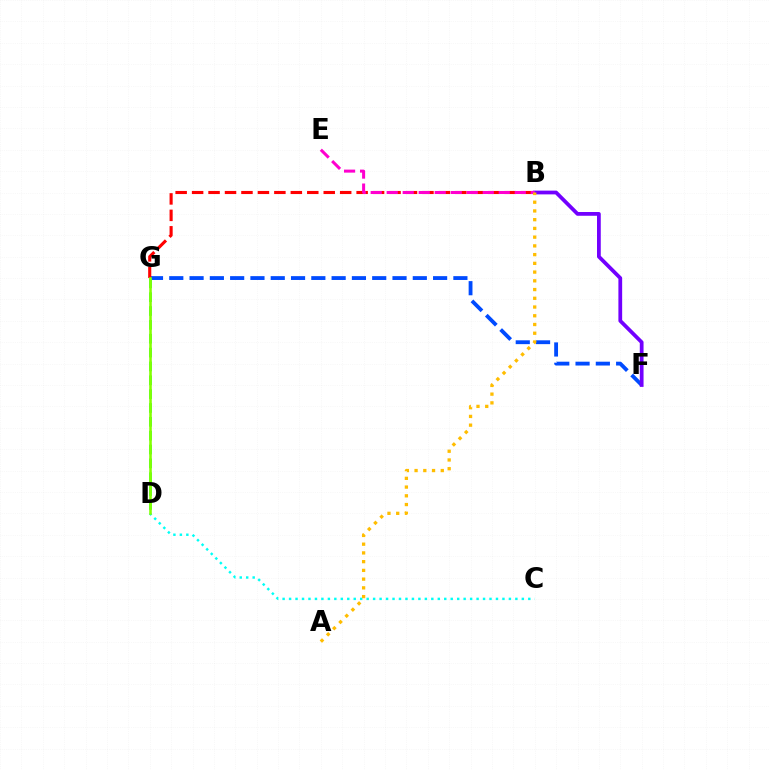{('F', 'G'): [{'color': '#004bff', 'line_style': 'dashed', 'thickness': 2.76}], ('B', 'F'): [{'color': '#7200ff', 'line_style': 'solid', 'thickness': 2.71}], ('D', 'G'): [{'color': '#00ff39', 'line_style': 'dashed', 'thickness': 1.88}, {'color': '#84ff00', 'line_style': 'solid', 'thickness': 1.85}], ('C', 'D'): [{'color': '#00fff6', 'line_style': 'dotted', 'thickness': 1.76}], ('B', 'G'): [{'color': '#ff0000', 'line_style': 'dashed', 'thickness': 2.24}], ('B', 'E'): [{'color': '#ff00cf', 'line_style': 'dashed', 'thickness': 2.17}], ('A', 'B'): [{'color': '#ffbd00', 'line_style': 'dotted', 'thickness': 2.37}]}